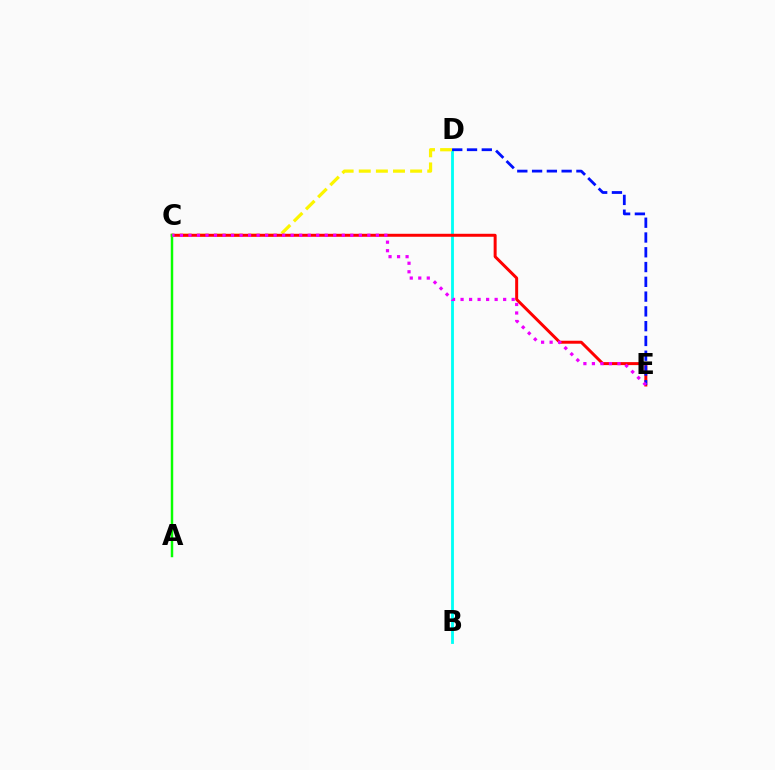{('B', 'D'): [{'color': '#00fff6', 'line_style': 'solid', 'thickness': 2.04}], ('C', 'D'): [{'color': '#fcf500', 'line_style': 'dashed', 'thickness': 2.33}], ('C', 'E'): [{'color': '#ff0000', 'line_style': 'solid', 'thickness': 2.14}, {'color': '#ee00ff', 'line_style': 'dotted', 'thickness': 2.31}], ('D', 'E'): [{'color': '#0010ff', 'line_style': 'dashed', 'thickness': 2.01}], ('A', 'C'): [{'color': '#08ff00', 'line_style': 'solid', 'thickness': 1.78}]}